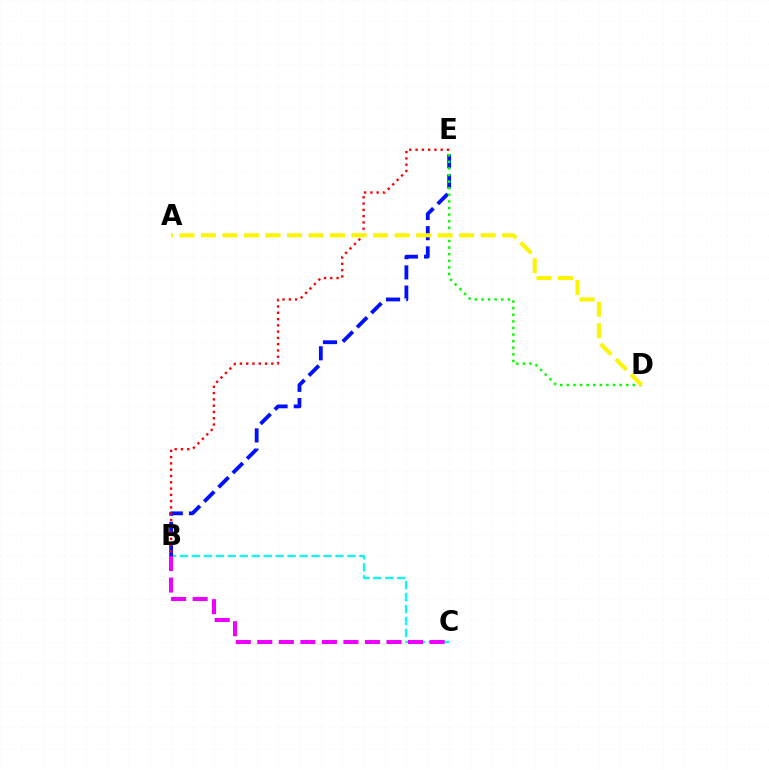{('B', 'C'): [{'color': '#00fff6', 'line_style': 'dashed', 'thickness': 1.62}, {'color': '#ee00ff', 'line_style': 'dashed', 'thickness': 2.93}], ('B', 'E'): [{'color': '#0010ff', 'line_style': 'dashed', 'thickness': 2.74}, {'color': '#ff0000', 'line_style': 'dotted', 'thickness': 1.71}], ('D', 'E'): [{'color': '#08ff00', 'line_style': 'dotted', 'thickness': 1.79}], ('A', 'D'): [{'color': '#fcf500', 'line_style': 'dashed', 'thickness': 2.92}]}